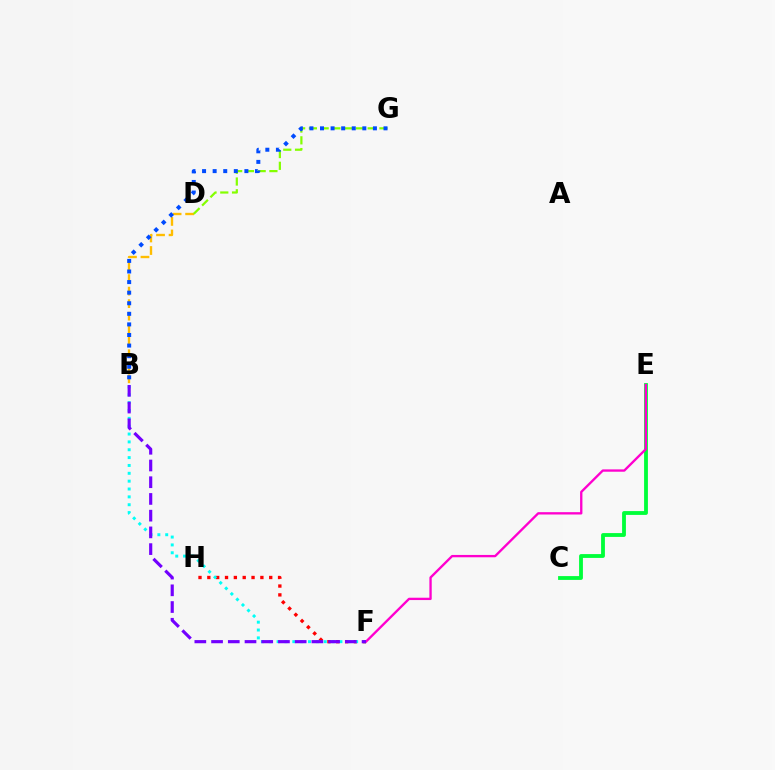{('C', 'E'): [{'color': '#00ff39', 'line_style': 'solid', 'thickness': 2.75}], ('B', 'D'): [{'color': '#ffbd00', 'line_style': 'dashed', 'thickness': 1.7}], ('F', 'H'): [{'color': '#ff0000', 'line_style': 'dotted', 'thickness': 2.4}], ('D', 'G'): [{'color': '#84ff00', 'line_style': 'dashed', 'thickness': 1.6}], ('B', 'F'): [{'color': '#00fff6', 'line_style': 'dotted', 'thickness': 2.13}, {'color': '#7200ff', 'line_style': 'dashed', 'thickness': 2.27}], ('E', 'F'): [{'color': '#ff00cf', 'line_style': 'solid', 'thickness': 1.68}], ('B', 'G'): [{'color': '#004bff', 'line_style': 'dotted', 'thickness': 2.88}]}